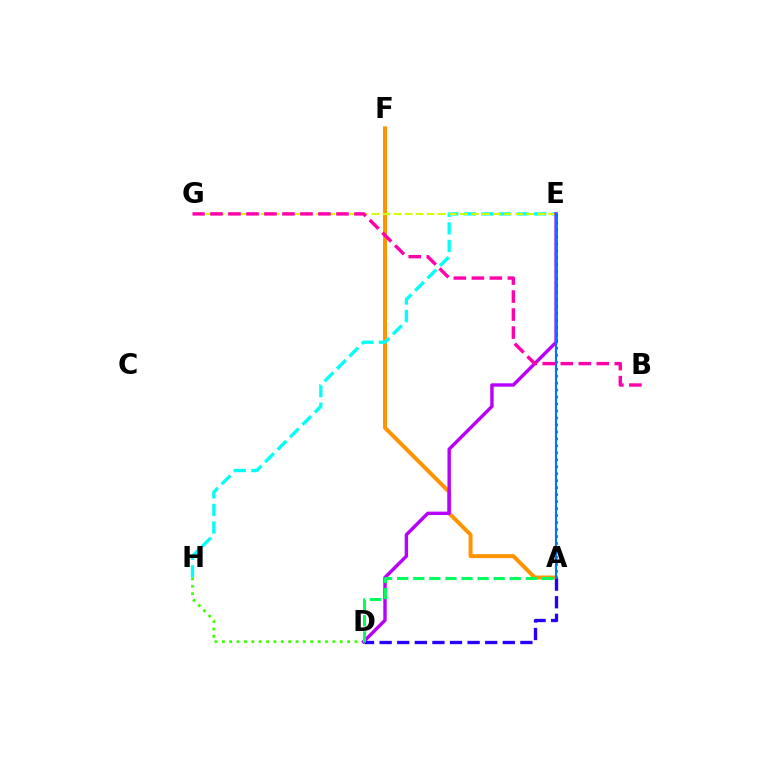{('A', 'F'): [{'color': '#ff9400', 'line_style': 'solid', 'thickness': 2.85}], ('E', 'H'): [{'color': '#00fff6', 'line_style': 'dashed', 'thickness': 2.39}], ('D', 'H'): [{'color': '#3dff00', 'line_style': 'dotted', 'thickness': 2.0}], ('E', 'G'): [{'color': '#d1ff00', 'line_style': 'dashed', 'thickness': 1.5}], ('D', 'E'): [{'color': '#b900ff', 'line_style': 'solid', 'thickness': 2.45}], ('A', 'E'): [{'color': '#ff0000', 'line_style': 'dotted', 'thickness': 1.89}, {'color': '#0074ff', 'line_style': 'solid', 'thickness': 1.55}], ('A', 'D'): [{'color': '#2500ff', 'line_style': 'dashed', 'thickness': 2.39}, {'color': '#00ff5c', 'line_style': 'dashed', 'thickness': 2.19}], ('B', 'G'): [{'color': '#ff00ac', 'line_style': 'dashed', 'thickness': 2.44}]}